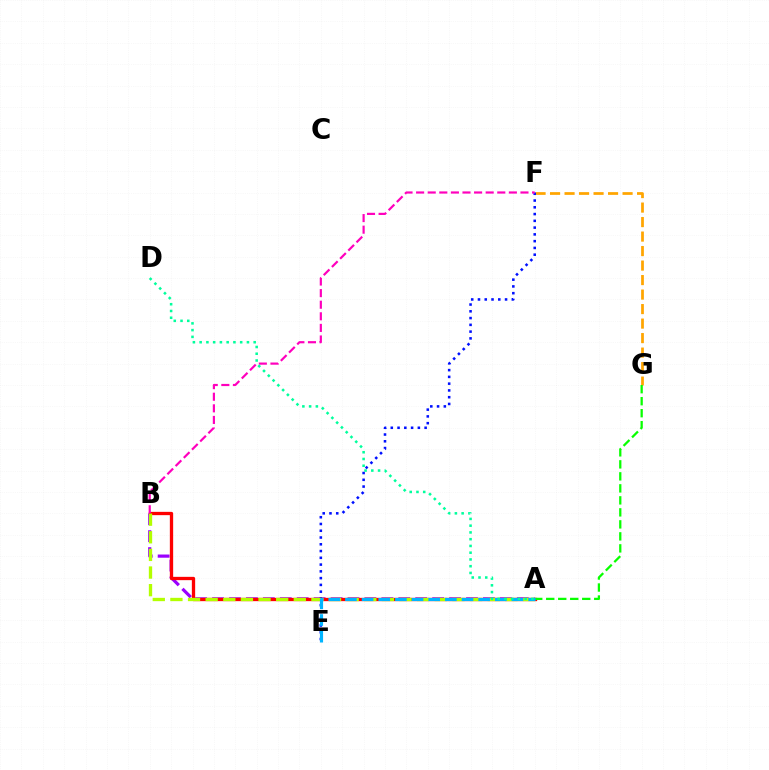{('A', 'B'): [{'color': '#9b00ff', 'line_style': 'dashed', 'thickness': 2.3}, {'color': '#ff0000', 'line_style': 'solid', 'thickness': 2.38}, {'color': '#b3ff00', 'line_style': 'dashed', 'thickness': 2.39}], ('F', 'G'): [{'color': '#ffa500', 'line_style': 'dashed', 'thickness': 1.97}], ('E', 'F'): [{'color': '#0010ff', 'line_style': 'dotted', 'thickness': 1.84}], ('B', 'F'): [{'color': '#ff00bd', 'line_style': 'dashed', 'thickness': 1.58}], ('A', 'G'): [{'color': '#08ff00', 'line_style': 'dashed', 'thickness': 1.63}], ('A', 'E'): [{'color': '#00b5ff', 'line_style': 'dashed', 'thickness': 2.26}], ('A', 'D'): [{'color': '#00ff9d', 'line_style': 'dotted', 'thickness': 1.83}]}